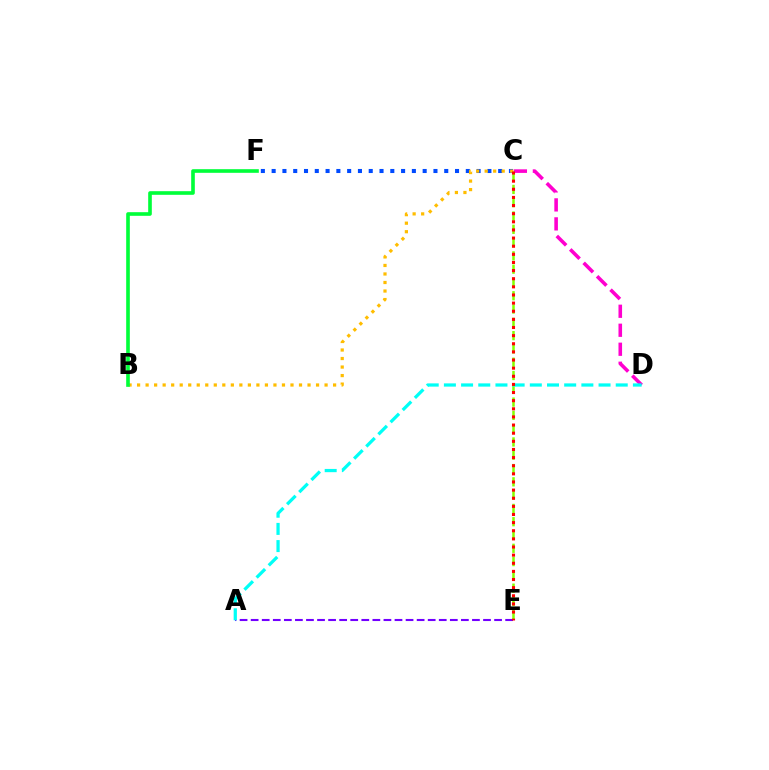{('C', 'D'): [{'color': '#ff00cf', 'line_style': 'dashed', 'thickness': 2.58}], ('A', 'E'): [{'color': '#7200ff', 'line_style': 'dashed', 'thickness': 1.5}], ('C', 'F'): [{'color': '#004bff', 'line_style': 'dotted', 'thickness': 2.93}], ('C', 'E'): [{'color': '#84ff00', 'line_style': 'dashed', 'thickness': 1.81}, {'color': '#ff0000', 'line_style': 'dotted', 'thickness': 2.21}], ('B', 'C'): [{'color': '#ffbd00', 'line_style': 'dotted', 'thickness': 2.32}], ('A', 'D'): [{'color': '#00fff6', 'line_style': 'dashed', 'thickness': 2.33}], ('B', 'F'): [{'color': '#00ff39', 'line_style': 'solid', 'thickness': 2.62}]}